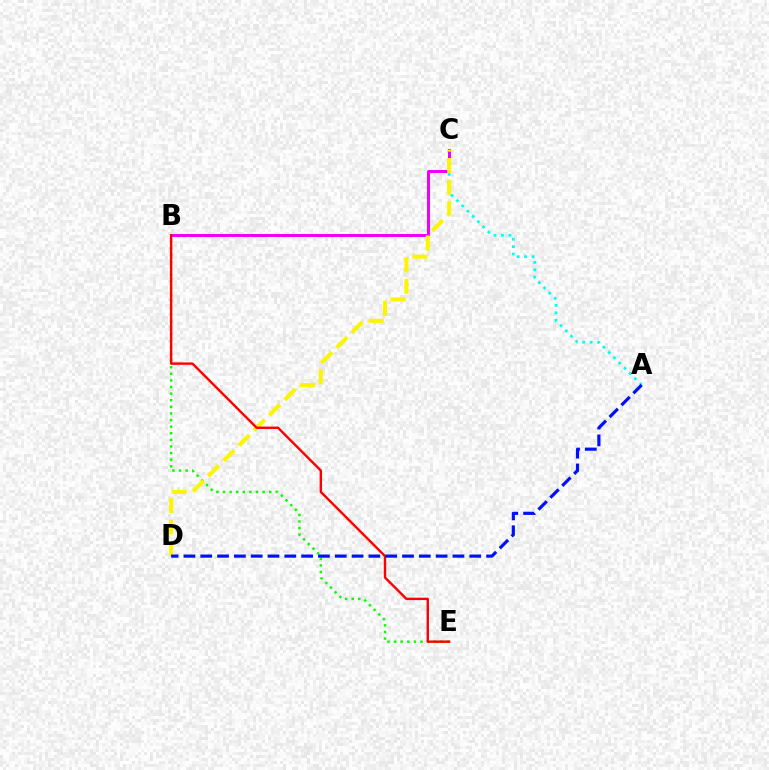{('A', 'C'): [{'color': '#00fff6', 'line_style': 'dotted', 'thickness': 2.02}], ('B', 'C'): [{'color': '#ee00ff', 'line_style': 'solid', 'thickness': 2.15}], ('B', 'E'): [{'color': '#08ff00', 'line_style': 'dotted', 'thickness': 1.79}, {'color': '#ff0000', 'line_style': 'solid', 'thickness': 1.73}], ('C', 'D'): [{'color': '#fcf500', 'line_style': 'dashed', 'thickness': 2.93}], ('A', 'D'): [{'color': '#0010ff', 'line_style': 'dashed', 'thickness': 2.28}]}